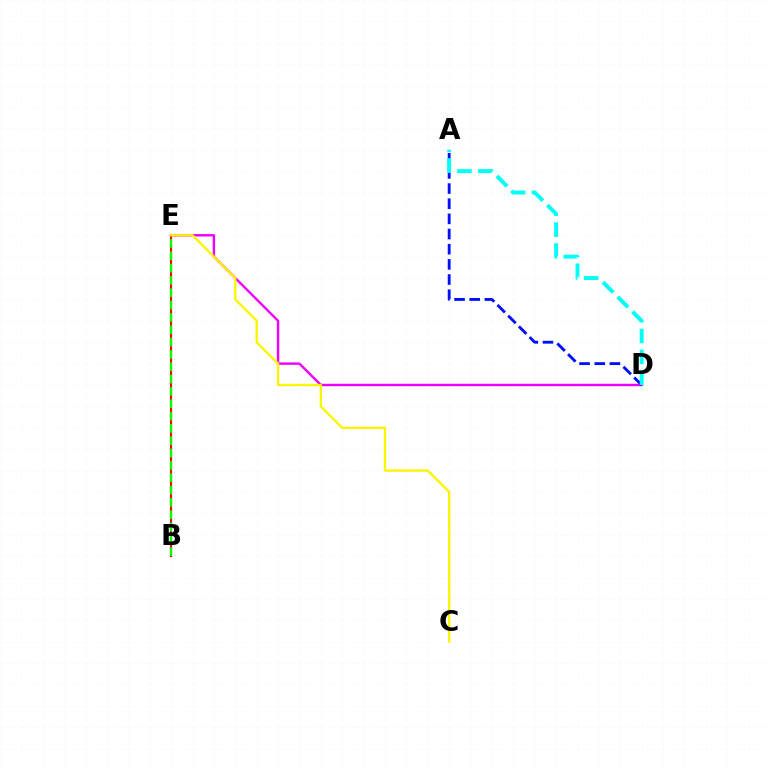{('D', 'E'): [{'color': '#ee00ff', 'line_style': 'solid', 'thickness': 1.74}], ('B', 'E'): [{'color': '#ff0000', 'line_style': 'solid', 'thickness': 1.54}, {'color': '#08ff00', 'line_style': 'dashed', 'thickness': 1.68}], ('A', 'D'): [{'color': '#0010ff', 'line_style': 'dashed', 'thickness': 2.06}, {'color': '#00fff6', 'line_style': 'dashed', 'thickness': 2.83}], ('C', 'E'): [{'color': '#fcf500', 'line_style': 'solid', 'thickness': 1.68}]}